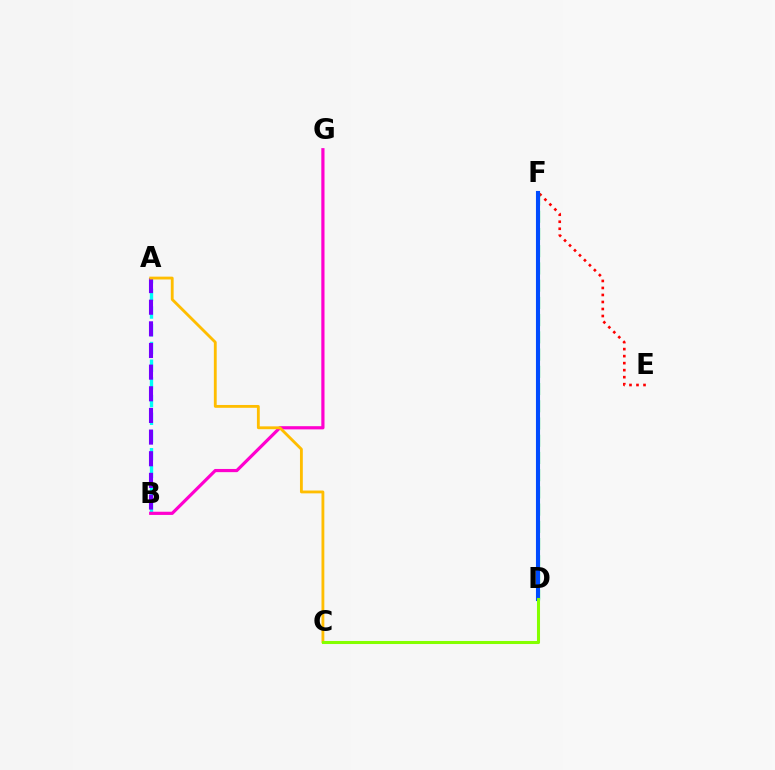{('E', 'F'): [{'color': '#ff0000', 'line_style': 'dotted', 'thickness': 1.9}], ('A', 'B'): [{'color': '#00fff6', 'line_style': 'dashed', 'thickness': 2.41}, {'color': '#7200ff', 'line_style': 'dashed', 'thickness': 2.94}], ('D', 'F'): [{'color': '#00ff39', 'line_style': 'dashed', 'thickness': 2.34}, {'color': '#004bff', 'line_style': 'solid', 'thickness': 2.94}], ('B', 'G'): [{'color': '#ff00cf', 'line_style': 'solid', 'thickness': 2.3}], ('A', 'C'): [{'color': '#ffbd00', 'line_style': 'solid', 'thickness': 2.04}], ('C', 'D'): [{'color': '#84ff00', 'line_style': 'solid', 'thickness': 2.21}]}